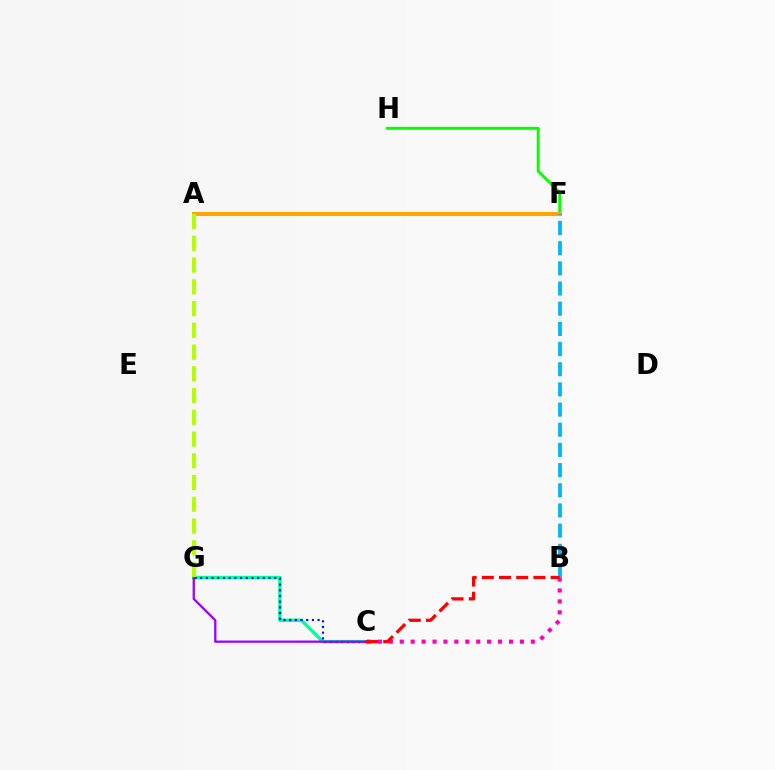{('C', 'G'): [{'color': '#00ff9d', 'line_style': 'solid', 'thickness': 2.45}, {'color': '#0010ff', 'line_style': 'dotted', 'thickness': 1.55}, {'color': '#9b00ff', 'line_style': 'solid', 'thickness': 1.64}], ('F', 'H'): [{'color': '#08ff00', 'line_style': 'solid', 'thickness': 2.12}], ('B', 'C'): [{'color': '#ff00bd', 'line_style': 'dotted', 'thickness': 2.97}, {'color': '#ff0000', 'line_style': 'dashed', 'thickness': 2.34}], ('A', 'F'): [{'color': '#ffa500', 'line_style': 'solid', 'thickness': 2.87}], ('A', 'G'): [{'color': '#b3ff00', 'line_style': 'dashed', 'thickness': 2.95}], ('B', 'F'): [{'color': '#00b5ff', 'line_style': 'dashed', 'thickness': 2.74}]}